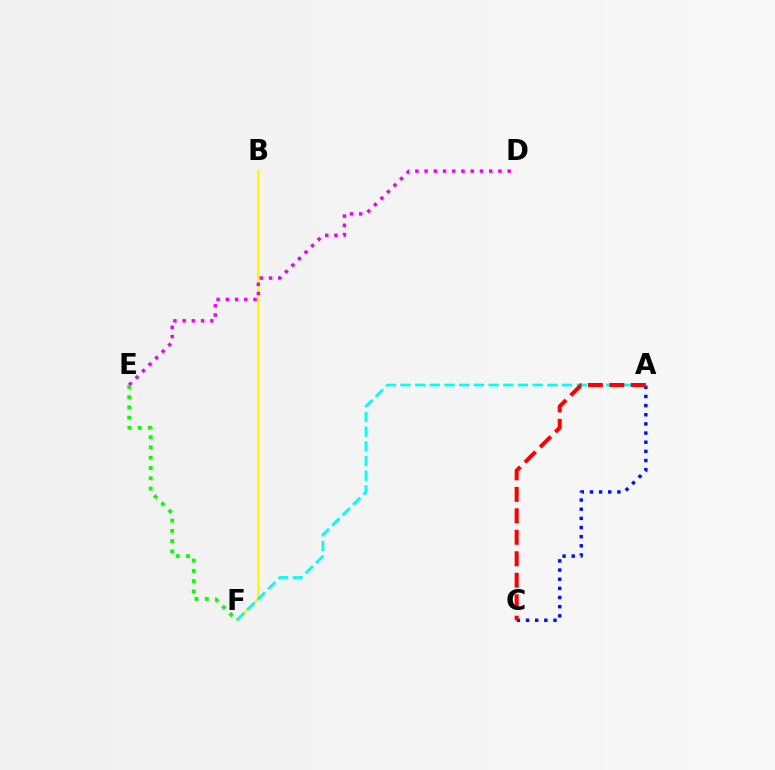{('B', 'F'): [{'color': '#fcf500', 'line_style': 'solid', 'thickness': 1.67}], ('D', 'E'): [{'color': '#ee00ff', 'line_style': 'dotted', 'thickness': 2.51}], ('E', 'F'): [{'color': '#08ff00', 'line_style': 'dotted', 'thickness': 2.79}], ('A', 'C'): [{'color': '#0010ff', 'line_style': 'dotted', 'thickness': 2.49}, {'color': '#ff0000', 'line_style': 'dashed', 'thickness': 2.92}], ('A', 'F'): [{'color': '#00fff6', 'line_style': 'dashed', 'thickness': 2.0}]}